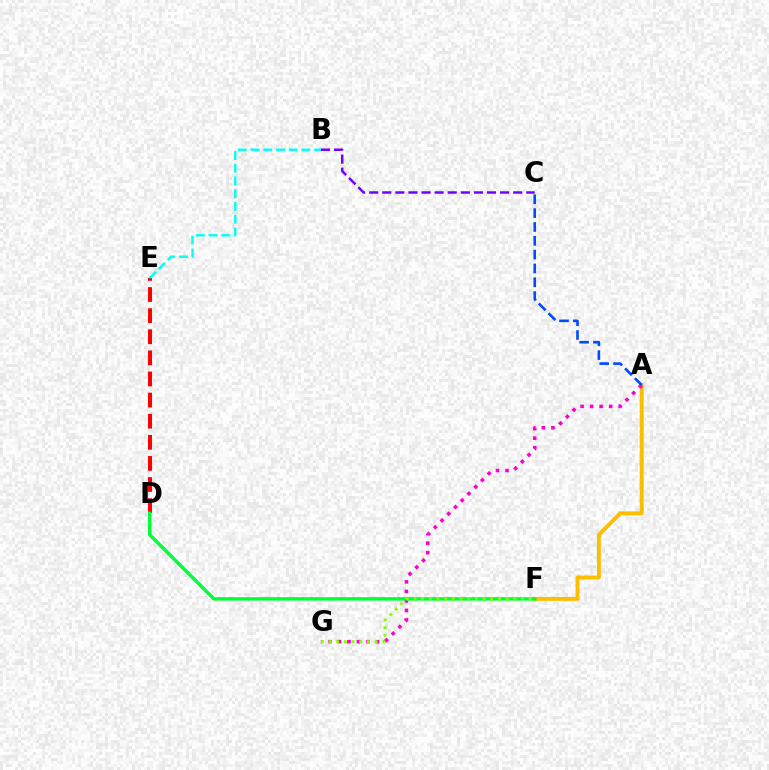{('A', 'F'): [{'color': '#ffbd00', 'line_style': 'solid', 'thickness': 2.81}], ('B', 'C'): [{'color': '#7200ff', 'line_style': 'dashed', 'thickness': 1.78}], ('D', 'E'): [{'color': '#ff0000', 'line_style': 'dashed', 'thickness': 2.87}], ('A', 'G'): [{'color': '#ff00cf', 'line_style': 'dotted', 'thickness': 2.59}], ('A', 'C'): [{'color': '#004bff', 'line_style': 'dashed', 'thickness': 1.88}], ('D', 'F'): [{'color': '#00ff39', 'line_style': 'solid', 'thickness': 2.46}], ('B', 'E'): [{'color': '#00fff6', 'line_style': 'dashed', 'thickness': 1.73}], ('F', 'G'): [{'color': '#84ff00', 'line_style': 'dotted', 'thickness': 2.09}]}